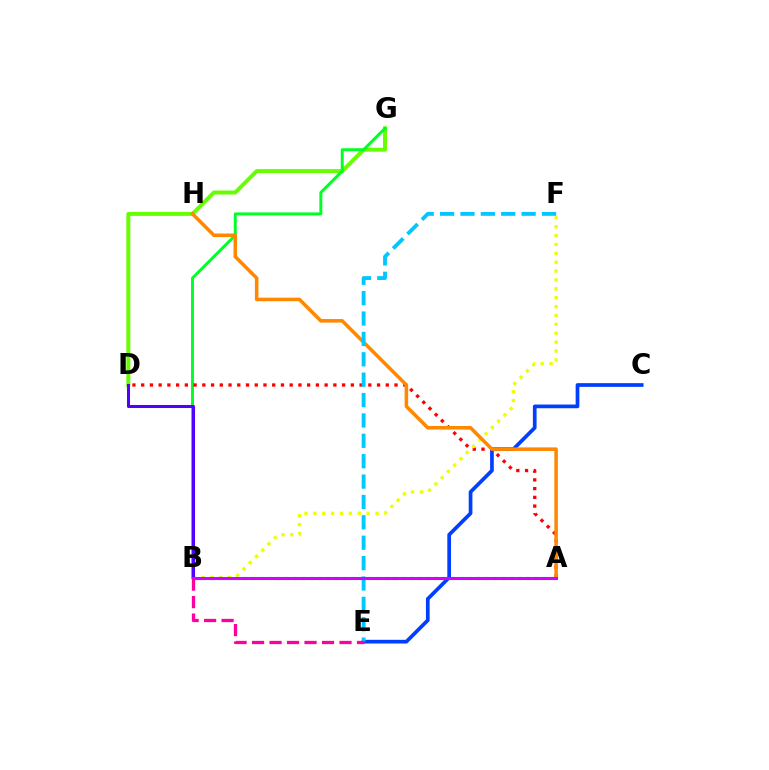{('D', 'G'): [{'color': '#66ff00', 'line_style': 'solid', 'thickness': 2.86}], ('B', 'G'): [{'color': '#00ff27', 'line_style': 'solid', 'thickness': 2.13}], ('A', 'D'): [{'color': '#ff0000', 'line_style': 'dotted', 'thickness': 2.37}], ('C', 'E'): [{'color': '#003fff', 'line_style': 'solid', 'thickness': 2.67}], ('B', 'F'): [{'color': '#eeff00', 'line_style': 'dotted', 'thickness': 2.41}], ('B', 'D'): [{'color': '#4f00ff', 'line_style': 'solid', 'thickness': 2.19}], ('A', 'H'): [{'color': '#ff8800', 'line_style': 'solid', 'thickness': 2.56}], ('E', 'F'): [{'color': '#00c7ff', 'line_style': 'dashed', 'thickness': 2.77}], ('A', 'B'): [{'color': '#00ffaf', 'line_style': 'dotted', 'thickness': 2.26}, {'color': '#d600ff', 'line_style': 'solid', 'thickness': 2.2}], ('B', 'E'): [{'color': '#ff00a0', 'line_style': 'dashed', 'thickness': 2.38}]}